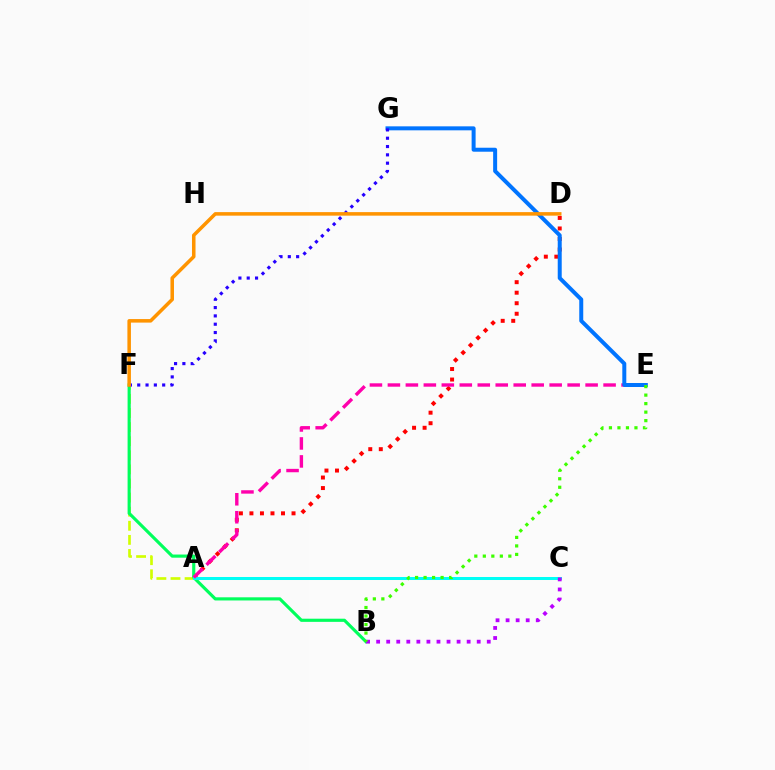{('A', 'D'): [{'color': '#ff0000', 'line_style': 'dotted', 'thickness': 2.86}], ('A', 'F'): [{'color': '#d1ff00', 'line_style': 'dashed', 'thickness': 1.92}], ('B', 'F'): [{'color': '#00ff5c', 'line_style': 'solid', 'thickness': 2.27}], ('A', 'C'): [{'color': '#00fff6', 'line_style': 'solid', 'thickness': 2.16}], ('B', 'C'): [{'color': '#b900ff', 'line_style': 'dotted', 'thickness': 2.73}], ('A', 'E'): [{'color': '#ff00ac', 'line_style': 'dashed', 'thickness': 2.44}], ('E', 'G'): [{'color': '#0074ff', 'line_style': 'solid', 'thickness': 2.87}], ('B', 'E'): [{'color': '#3dff00', 'line_style': 'dotted', 'thickness': 2.31}], ('F', 'G'): [{'color': '#2500ff', 'line_style': 'dotted', 'thickness': 2.26}], ('D', 'F'): [{'color': '#ff9400', 'line_style': 'solid', 'thickness': 2.55}]}